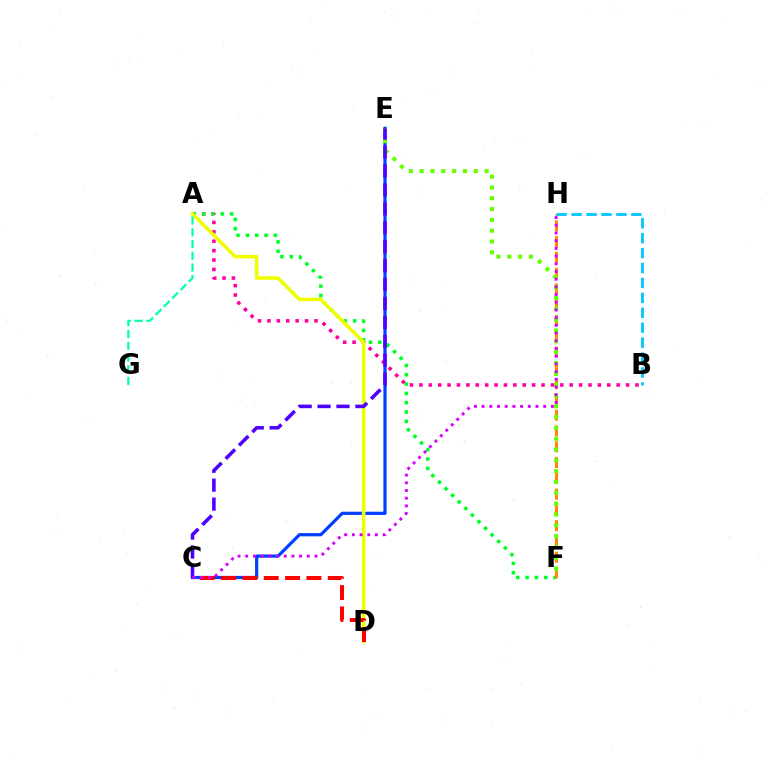{('C', 'E'): [{'color': '#003fff', 'line_style': 'solid', 'thickness': 2.31}, {'color': '#4f00ff', 'line_style': 'dashed', 'thickness': 2.57}], ('A', 'B'): [{'color': '#ff00a0', 'line_style': 'dotted', 'thickness': 2.55}], ('A', 'F'): [{'color': '#00ff27', 'line_style': 'dotted', 'thickness': 2.53}], ('F', 'H'): [{'color': '#ff8800', 'line_style': 'dashed', 'thickness': 2.14}], ('A', 'D'): [{'color': '#eeff00', 'line_style': 'solid', 'thickness': 2.57}], ('C', 'D'): [{'color': '#ff0000', 'line_style': 'dashed', 'thickness': 2.9}], ('E', 'F'): [{'color': '#66ff00', 'line_style': 'dotted', 'thickness': 2.94}], ('B', 'H'): [{'color': '#00c7ff', 'line_style': 'dashed', 'thickness': 2.03}], ('A', 'G'): [{'color': '#00ffaf', 'line_style': 'dashed', 'thickness': 1.59}], ('C', 'H'): [{'color': '#d600ff', 'line_style': 'dotted', 'thickness': 2.09}]}